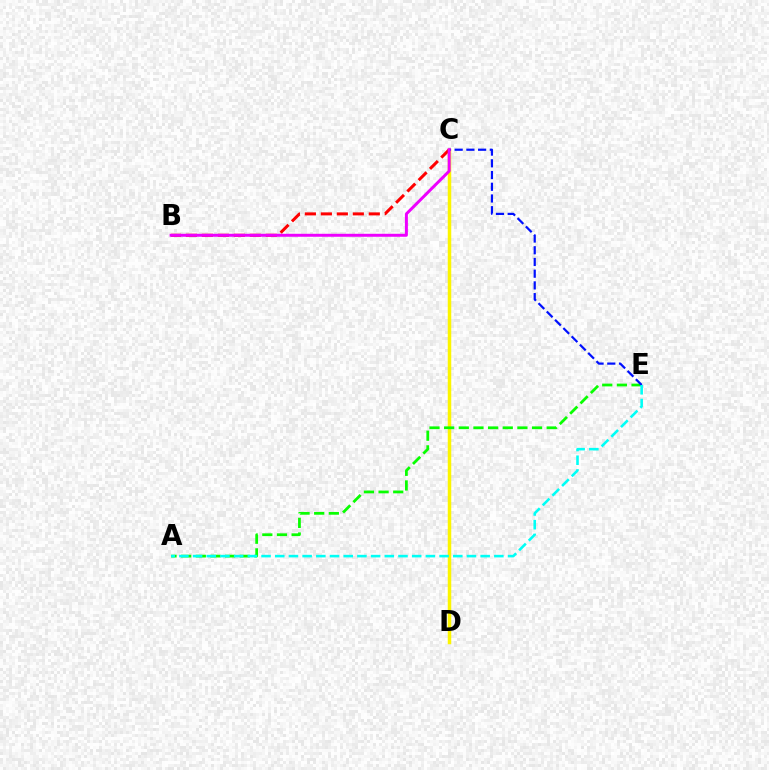{('C', 'D'): [{'color': '#fcf500', 'line_style': 'solid', 'thickness': 2.52}], ('A', 'E'): [{'color': '#08ff00', 'line_style': 'dashed', 'thickness': 1.99}, {'color': '#00fff6', 'line_style': 'dashed', 'thickness': 1.86}], ('C', 'E'): [{'color': '#0010ff', 'line_style': 'dashed', 'thickness': 1.59}], ('B', 'C'): [{'color': '#ff0000', 'line_style': 'dashed', 'thickness': 2.17}, {'color': '#ee00ff', 'line_style': 'solid', 'thickness': 2.14}]}